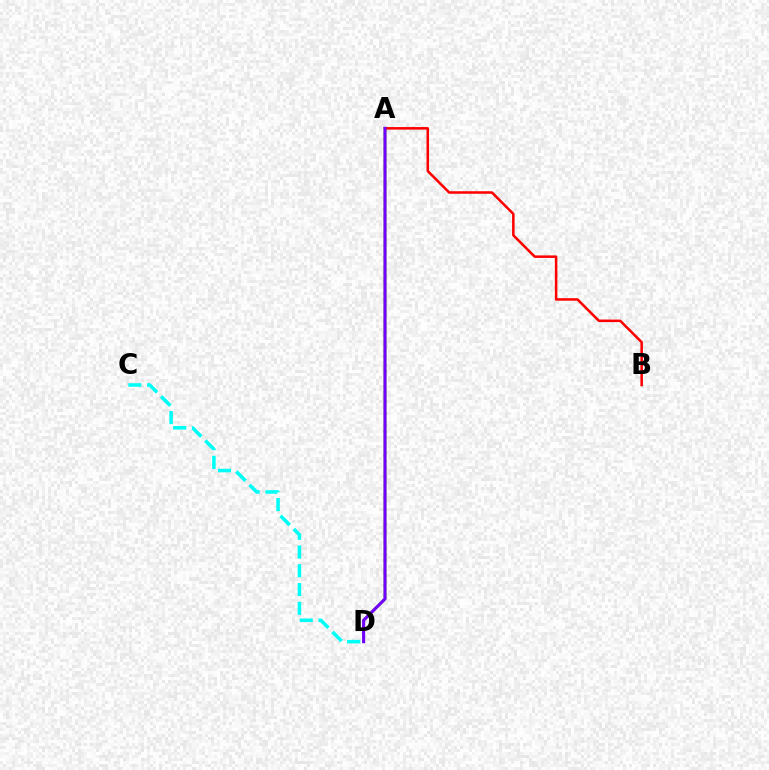{('C', 'D'): [{'color': '#00fff6', 'line_style': 'dashed', 'thickness': 2.55}], ('A', 'D'): [{'color': '#84ff00', 'line_style': 'solid', 'thickness': 2.0}, {'color': '#7200ff', 'line_style': 'solid', 'thickness': 2.22}], ('A', 'B'): [{'color': '#ff0000', 'line_style': 'solid', 'thickness': 1.82}]}